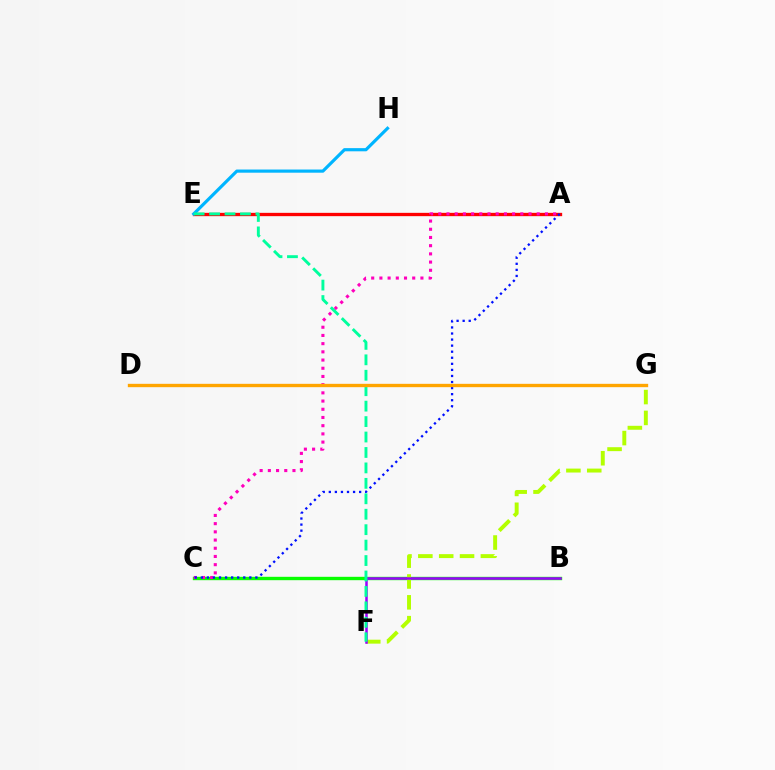{('A', 'E'): [{'color': '#ff0000', 'line_style': 'solid', 'thickness': 2.39}], ('E', 'H'): [{'color': '#00b5ff', 'line_style': 'solid', 'thickness': 2.28}], ('B', 'C'): [{'color': '#08ff00', 'line_style': 'solid', 'thickness': 2.43}], ('F', 'G'): [{'color': '#b3ff00', 'line_style': 'dashed', 'thickness': 2.83}], ('A', 'C'): [{'color': '#ff00bd', 'line_style': 'dotted', 'thickness': 2.23}, {'color': '#0010ff', 'line_style': 'dotted', 'thickness': 1.65}], ('B', 'F'): [{'color': '#9b00ff', 'line_style': 'solid', 'thickness': 1.81}], ('E', 'F'): [{'color': '#00ff9d', 'line_style': 'dashed', 'thickness': 2.1}], ('D', 'G'): [{'color': '#ffa500', 'line_style': 'solid', 'thickness': 2.41}]}